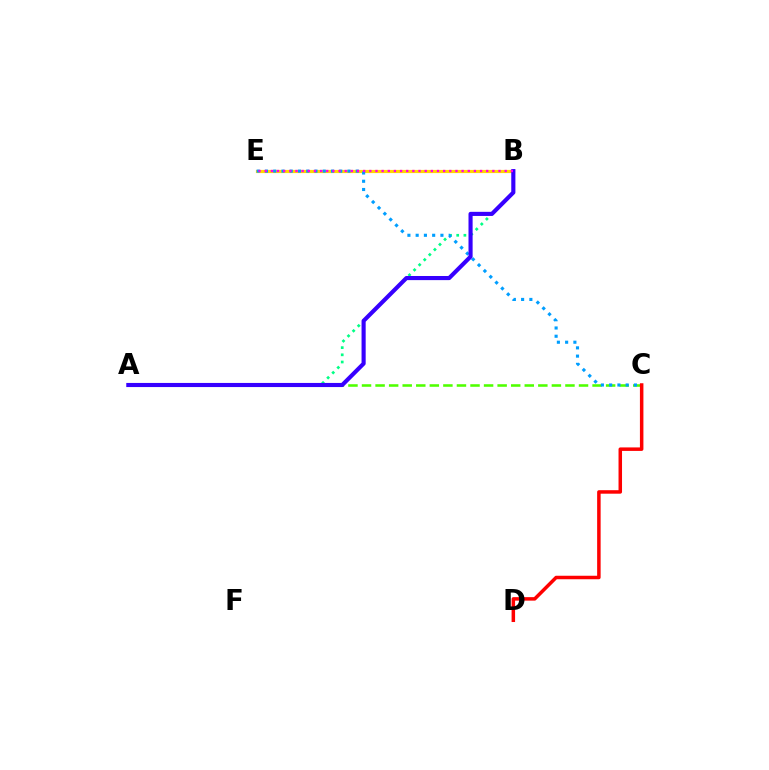{('B', 'E'): [{'color': '#ffd500', 'line_style': 'solid', 'thickness': 2.28}, {'color': '#ff00ed', 'line_style': 'dotted', 'thickness': 1.67}], ('A', 'B'): [{'color': '#00ff86', 'line_style': 'dotted', 'thickness': 1.95}, {'color': '#3700ff', 'line_style': 'solid', 'thickness': 2.97}], ('A', 'C'): [{'color': '#4fff00', 'line_style': 'dashed', 'thickness': 1.84}], ('C', 'E'): [{'color': '#009eff', 'line_style': 'dotted', 'thickness': 2.24}], ('C', 'D'): [{'color': '#ff0000', 'line_style': 'solid', 'thickness': 2.52}]}